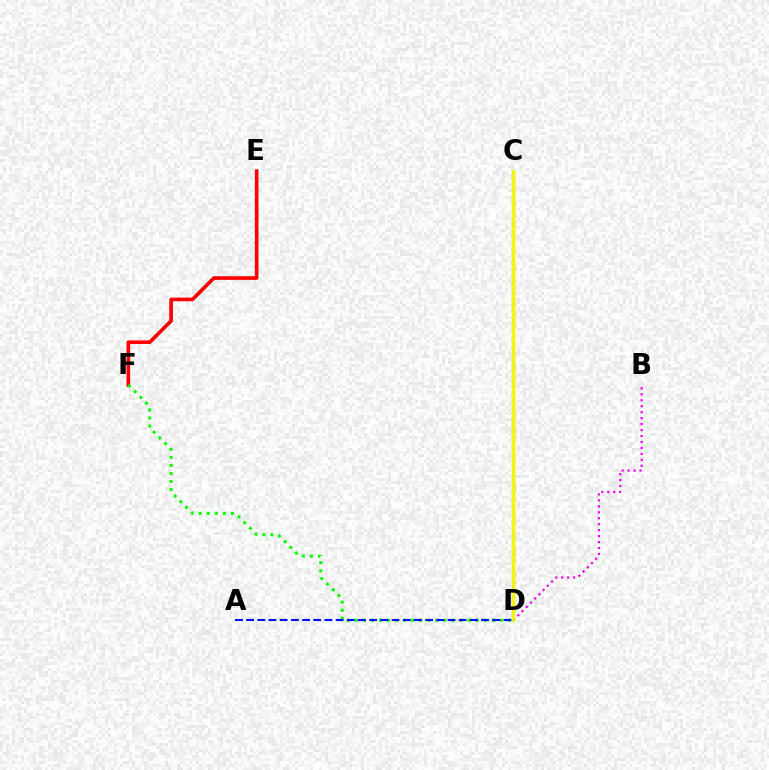{('E', 'F'): [{'color': '#ff0000', 'line_style': 'solid', 'thickness': 2.63}], ('C', 'D'): [{'color': '#00fff6', 'line_style': 'solid', 'thickness': 2.33}, {'color': '#fcf500', 'line_style': 'solid', 'thickness': 2.42}], ('B', 'D'): [{'color': '#ee00ff', 'line_style': 'dotted', 'thickness': 1.62}], ('D', 'F'): [{'color': '#08ff00', 'line_style': 'dotted', 'thickness': 2.19}], ('A', 'D'): [{'color': '#0010ff', 'line_style': 'dashed', 'thickness': 1.52}]}